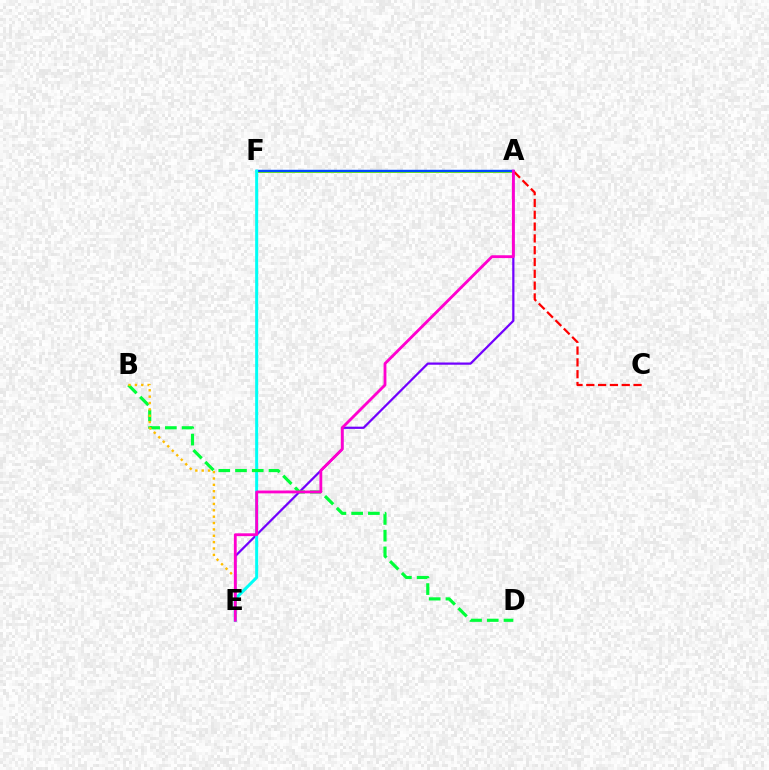{('A', 'F'): [{'color': '#84ff00', 'line_style': 'solid', 'thickness': 2.16}, {'color': '#004bff', 'line_style': 'solid', 'thickness': 1.74}], ('A', 'E'): [{'color': '#7200ff', 'line_style': 'solid', 'thickness': 1.61}, {'color': '#ff00cf', 'line_style': 'solid', 'thickness': 2.04}], ('E', 'F'): [{'color': '#00fff6', 'line_style': 'solid', 'thickness': 2.17}], ('B', 'D'): [{'color': '#00ff39', 'line_style': 'dashed', 'thickness': 2.27}], ('A', 'C'): [{'color': '#ff0000', 'line_style': 'dashed', 'thickness': 1.6}], ('B', 'E'): [{'color': '#ffbd00', 'line_style': 'dotted', 'thickness': 1.73}]}